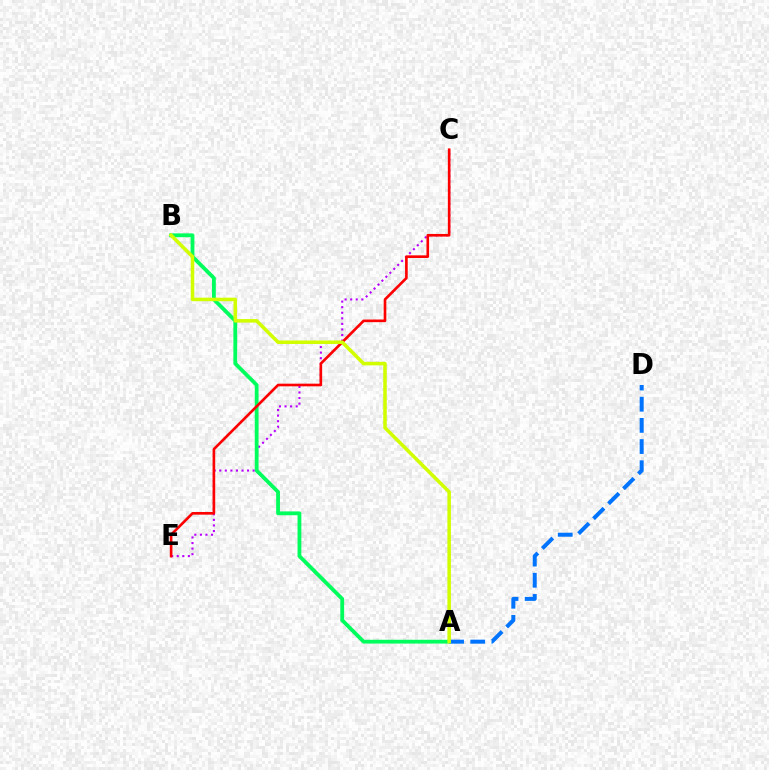{('C', 'E'): [{'color': '#b900ff', 'line_style': 'dotted', 'thickness': 1.51}, {'color': '#ff0000', 'line_style': 'solid', 'thickness': 1.9}], ('A', 'B'): [{'color': '#00ff5c', 'line_style': 'solid', 'thickness': 2.74}, {'color': '#d1ff00', 'line_style': 'solid', 'thickness': 2.55}], ('A', 'D'): [{'color': '#0074ff', 'line_style': 'dashed', 'thickness': 2.88}]}